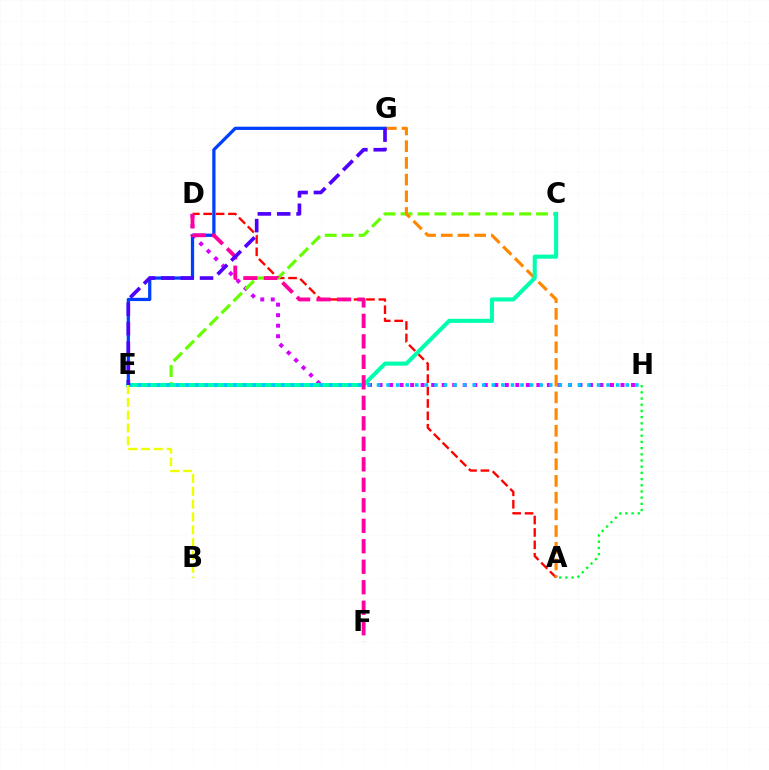{('D', 'H'): [{'color': '#d600ff', 'line_style': 'dotted', 'thickness': 2.86}], ('A', 'D'): [{'color': '#ff0000', 'line_style': 'dashed', 'thickness': 1.68}], ('C', 'E'): [{'color': '#66ff00', 'line_style': 'dashed', 'thickness': 2.3}, {'color': '#00ffaf', 'line_style': 'solid', 'thickness': 2.93}], ('A', 'G'): [{'color': '#ff8800', 'line_style': 'dashed', 'thickness': 2.27}], ('A', 'H'): [{'color': '#00ff27', 'line_style': 'dotted', 'thickness': 1.68}], ('E', 'G'): [{'color': '#003fff', 'line_style': 'solid', 'thickness': 2.34}, {'color': '#4f00ff', 'line_style': 'dashed', 'thickness': 2.63}], ('E', 'H'): [{'color': '#00c7ff', 'line_style': 'dotted', 'thickness': 2.6}], ('D', 'F'): [{'color': '#ff00a0', 'line_style': 'dashed', 'thickness': 2.78}], ('B', 'E'): [{'color': '#eeff00', 'line_style': 'dashed', 'thickness': 1.74}]}